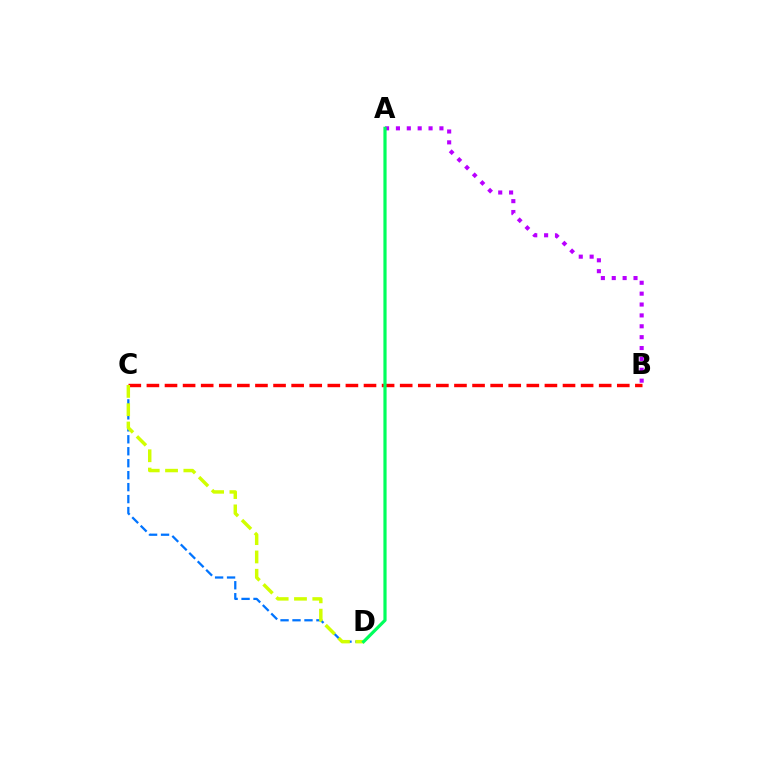{('C', 'D'): [{'color': '#0074ff', 'line_style': 'dashed', 'thickness': 1.63}, {'color': '#d1ff00', 'line_style': 'dashed', 'thickness': 2.49}], ('A', 'B'): [{'color': '#b900ff', 'line_style': 'dotted', 'thickness': 2.96}], ('B', 'C'): [{'color': '#ff0000', 'line_style': 'dashed', 'thickness': 2.46}], ('A', 'D'): [{'color': '#00ff5c', 'line_style': 'solid', 'thickness': 2.3}]}